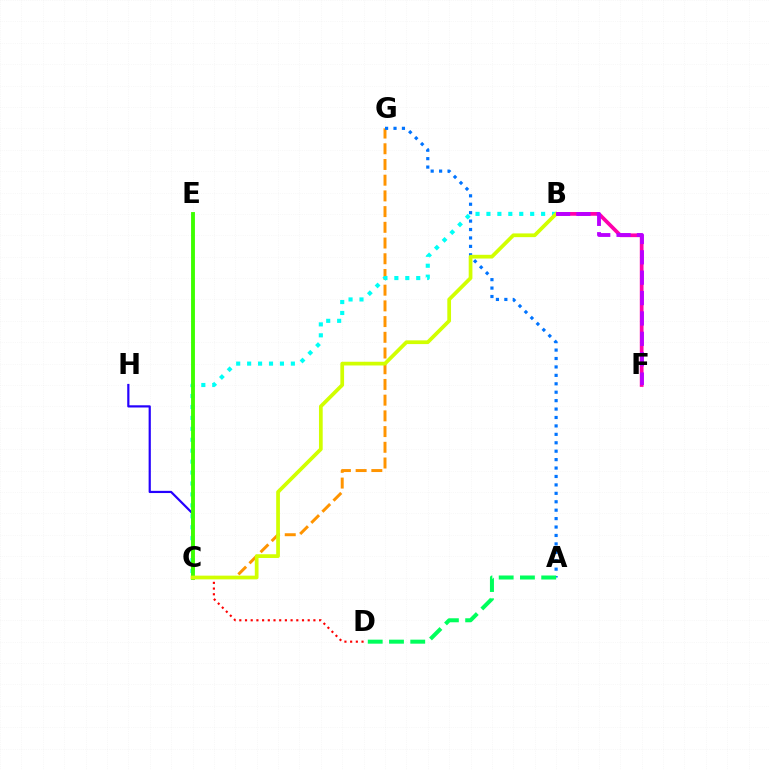{('B', 'F'): [{'color': '#ff00ac', 'line_style': 'solid', 'thickness': 2.69}, {'color': '#b900ff', 'line_style': 'dashed', 'thickness': 2.77}], ('C', 'G'): [{'color': '#ff9400', 'line_style': 'dashed', 'thickness': 2.13}], ('A', 'G'): [{'color': '#0074ff', 'line_style': 'dotted', 'thickness': 2.29}], ('A', 'D'): [{'color': '#00ff5c', 'line_style': 'dashed', 'thickness': 2.89}], ('C', 'H'): [{'color': '#2500ff', 'line_style': 'solid', 'thickness': 1.59}], ('B', 'C'): [{'color': '#00fff6', 'line_style': 'dotted', 'thickness': 2.97}, {'color': '#d1ff00', 'line_style': 'solid', 'thickness': 2.68}], ('C', 'E'): [{'color': '#3dff00', 'line_style': 'solid', 'thickness': 2.78}], ('C', 'D'): [{'color': '#ff0000', 'line_style': 'dotted', 'thickness': 1.55}]}